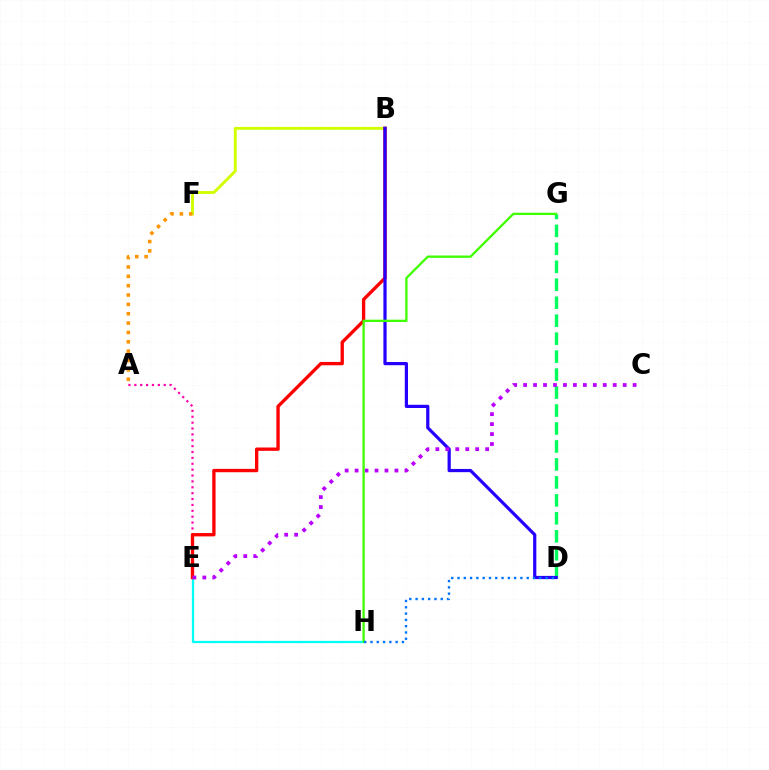{('B', 'F'): [{'color': '#d1ff00', 'line_style': 'solid', 'thickness': 2.09}], ('E', 'H'): [{'color': '#00fff6', 'line_style': 'solid', 'thickness': 1.65}], ('A', 'F'): [{'color': '#ff9400', 'line_style': 'dotted', 'thickness': 2.54}], ('D', 'G'): [{'color': '#00ff5c', 'line_style': 'dashed', 'thickness': 2.44}], ('A', 'E'): [{'color': '#ff00ac', 'line_style': 'dotted', 'thickness': 1.6}], ('B', 'E'): [{'color': '#ff0000', 'line_style': 'solid', 'thickness': 2.41}], ('B', 'D'): [{'color': '#2500ff', 'line_style': 'solid', 'thickness': 2.31}], ('C', 'E'): [{'color': '#b900ff', 'line_style': 'dotted', 'thickness': 2.71}], ('G', 'H'): [{'color': '#3dff00', 'line_style': 'solid', 'thickness': 1.65}], ('D', 'H'): [{'color': '#0074ff', 'line_style': 'dotted', 'thickness': 1.71}]}